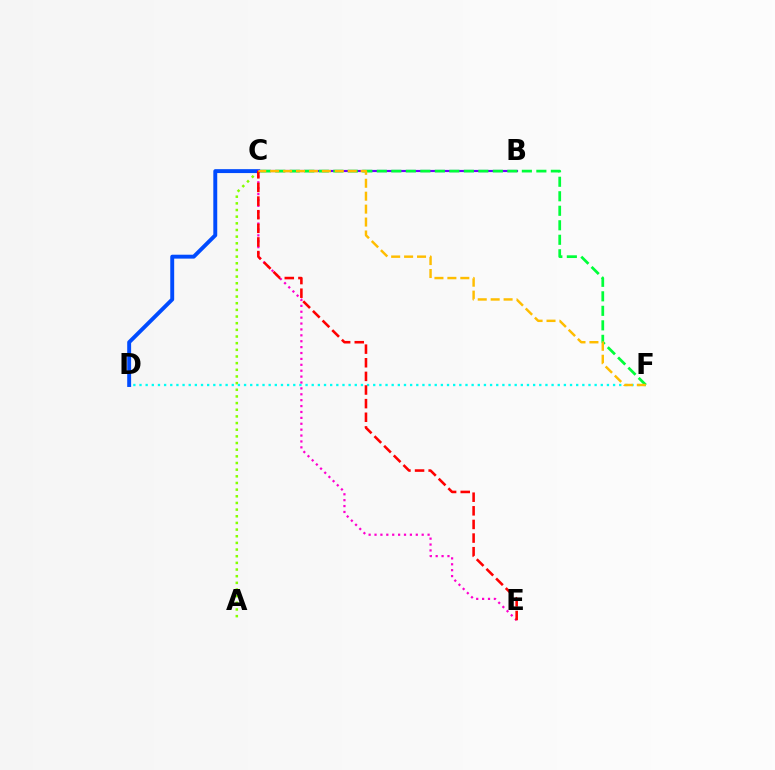{('A', 'C'): [{'color': '#84ff00', 'line_style': 'dotted', 'thickness': 1.81}], ('D', 'F'): [{'color': '#00fff6', 'line_style': 'dotted', 'thickness': 1.67}], ('C', 'D'): [{'color': '#004bff', 'line_style': 'solid', 'thickness': 2.82}], ('B', 'C'): [{'color': '#7200ff', 'line_style': 'solid', 'thickness': 1.56}], ('C', 'E'): [{'color': '#ff00cf', 'line_style': 'dotted', 'thickness': 1.6}, {'color': '#ff0000', 'line_style': 'dashed', 'thickness': 1.85}], ('C', 'F'): [{'color': '#00ff39', 'line_style': 'dashed', 'thickness': 1.97}, {'color': '#ffbd00', 'line_style': 'dashed', 'thickness': 1.76}]}